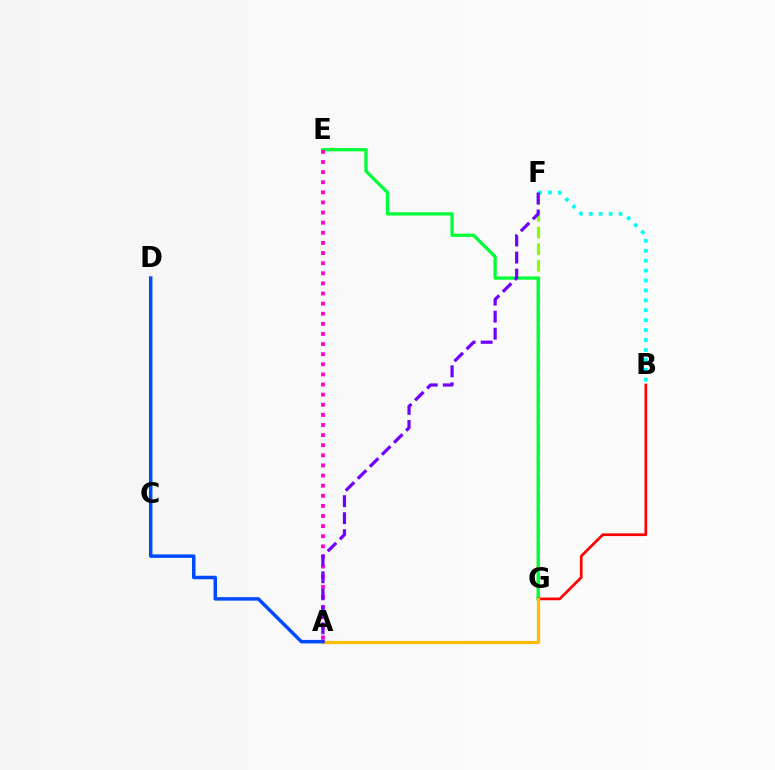{('F', 'G'): [{'color': '#84ff00', 'line_style': 'dashed', 'thickness': 2.26}], ('E', 'G'): [{'color': '#00ff39', 'line_style': 'solid', 'thickness': 2.36}], ('B', 'F'): [{'color': '#00fff6', 'line_style': 'dotted', 'thickness': 2.7}], ('B', 'G'): [{'color': '#ff0000', 'line_style': 'solid', 'thickness': 1.94}], ('A', 'E'): [{'color': '#ff00cf', 'line_style': 'dotted', 'thickness': 2.75}], ('A', 'G'): [{'color': '#ffbd00', 'line_style': 'solid', 'thickness': 2.3}], ('A', 'D'): [{'color': '#004bff', 'line_style': 'solid', 'thickness': 2.51}], ('A', 'F'): [{'color': '#7200ff', 'line_style': 'dashed', 'thickness': 2.31}]}